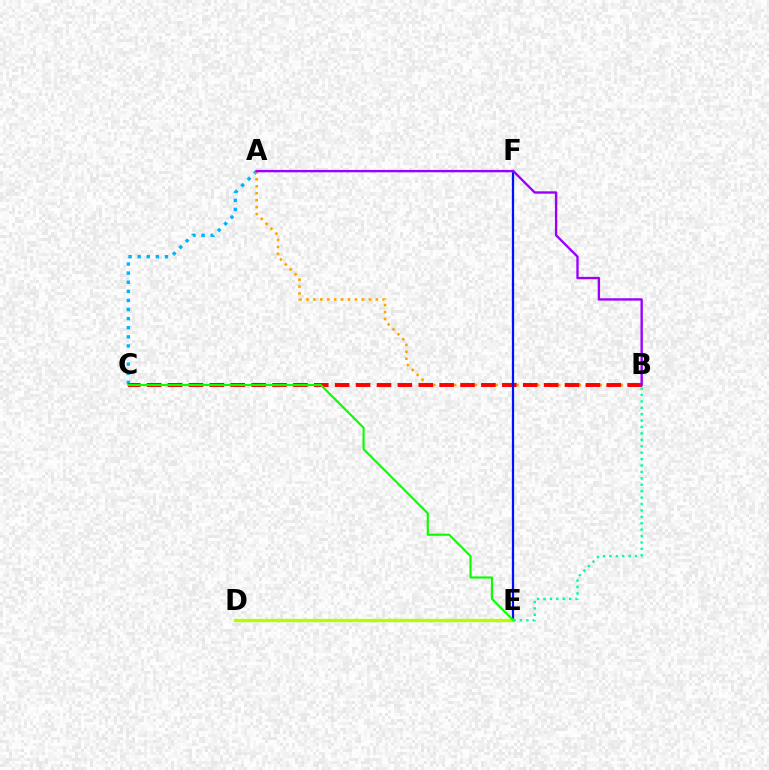{('A', 'C'): [{'color': '#00b5ff', 'line_style': 'dotted', 'thickness': 2.47}], ('A', 'B'): [{'color': '#ffa500', 'line_style': 'dotted', 'thickness': 1.89}, {'color': '#9b00ff', 'line_style': 'solid', 'thickness': 1.71}], ('D', 'E'): [{'color': '#ff00bd', 'line_style': 'dashed', 'thickness': 1.89}, {'color': '#b3ff00', 'line_style': 'solid', 'thickness': 2.4}], ('B', 'C'): [{'color': '#ff0000', 'line_style': 'dashed', 'thickness': 2.84}], ('E', 'F'): [{'color': '#0010ff', 'line_style': 'solid', 'thickness': 1.62}], ('C', 'E'): [{'color': '#08ff00', 'line_style': 'solid', 'thickness': 1.54}], ('B', 'E'): [{'color': '#00ff9d', 'line_style': 'dotted', 'thickness': 1.74}]}